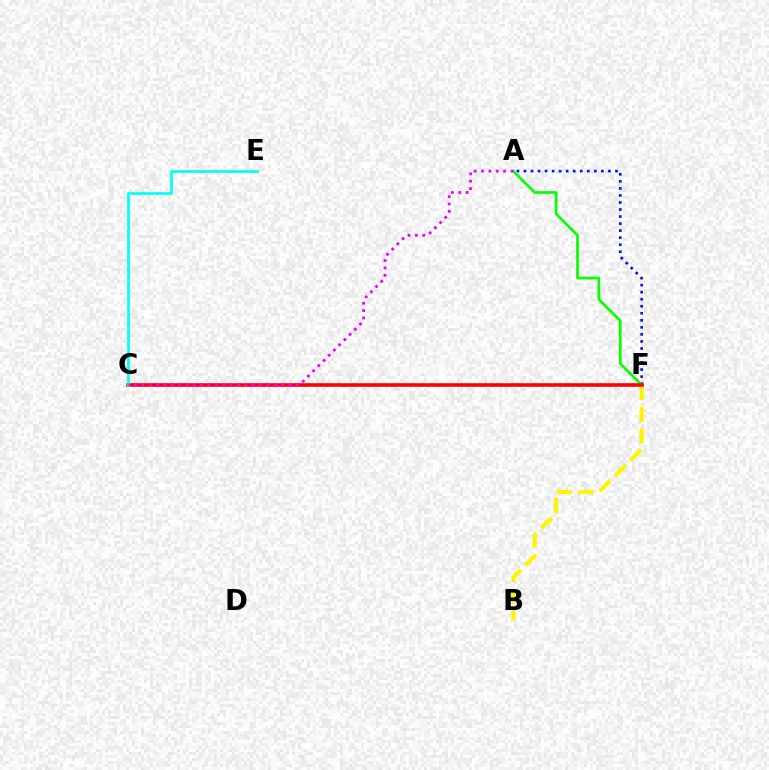{('A', 'F'): [{'color': '#0010ff', 'line_style': 'dotted', 'thickness': 1.91}, {'color': '#08ff00', 'line_style': 'solid', 'thickness': 1.95}], ('B', 'F'): [{'color': '#fcf500', 'line_style': 'dashed', 'thickness': 2.94}], ('C', 'F'): [{'color': '#ff0000', 'line_style': 'solid', 'thickness': 2.59}], ('C', 'E'): [{'color': '#00fff6', 'line_style': 'solid', 'thickness': 1.94}], ('A', 'C'): [{'color': '#ee00ff', 'line_style': 'dotted', 'thickness': 2.0}]}